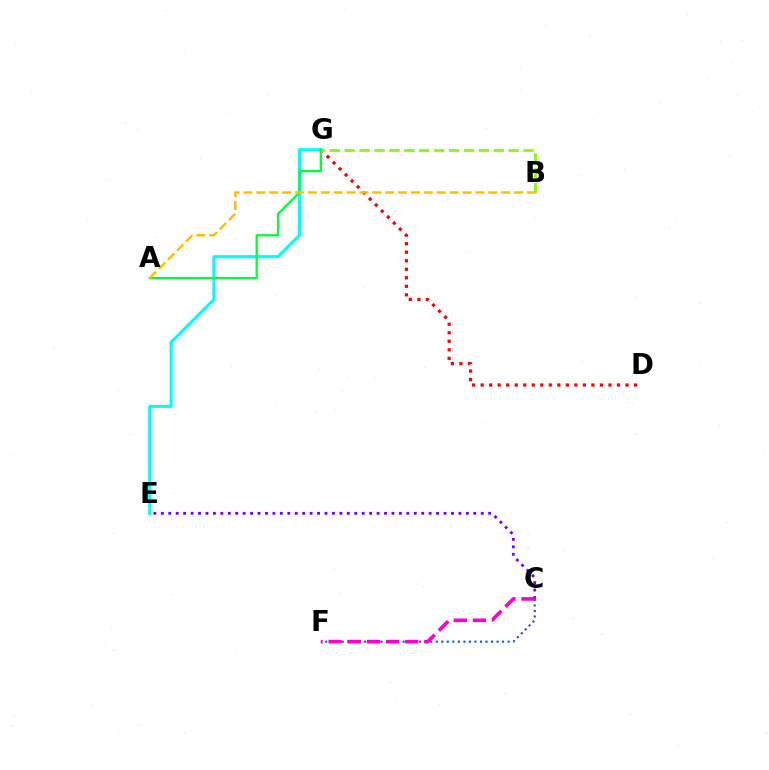{('D', 'G'): [{'color': '#ff0000', 'line_style': 'dotted', 'thickness': 2.32}], ('E', 'G'): [{'color': '#00fff6', 'line_style': 'solid', 'thickness': 2.22}], ('C', 'F'): [{'color': '#004bff', 'line_style': 'dotted', 'thickness': 1.5}, {'color': '#ff00cf', 'line_style': 'dashed', 'thickness': 2.6}], ('B', 'G'): [{'color': '#84ff00', 'line_style': 'dashed', 'thickness': 2.02}], ('C', 'E'): [{'color': '#7200ff', 'line_style': 'dotted', 'thickness': 2.02}], ('A', 'G'): [{'color': '#00ff39', 'line_style': 'solid', 'thickness': 1.63}], ('A', 'B'): [{'color': '#ffbd00', 'line_style': 'dashed', 'thickness': 1.75}]}